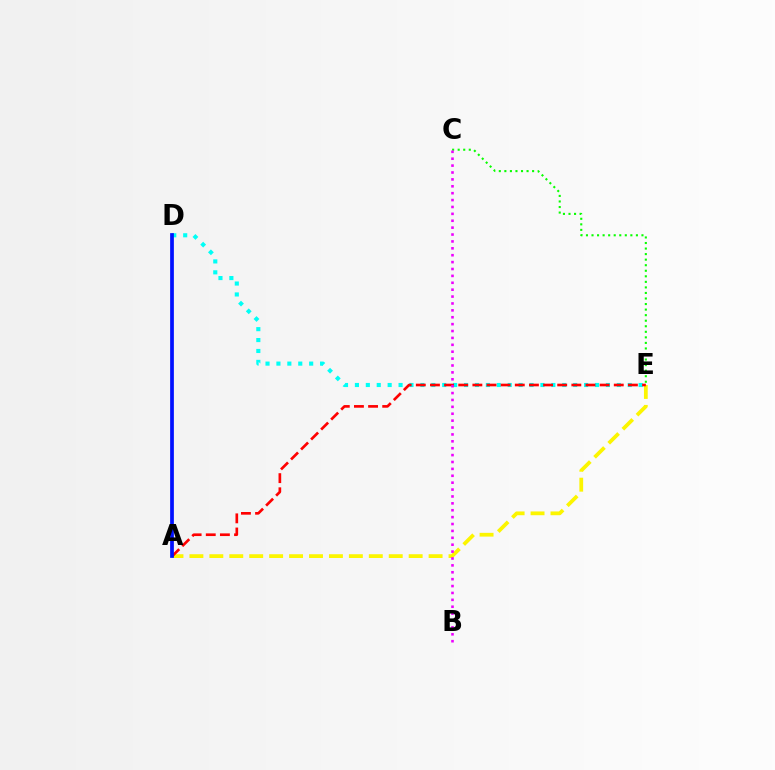{('A', 'E'): [{'color': '#fcf500', 'line_style': 'dashed', 'thickness': 2.71}, {'color': '#ff0000', 'line_style': 'dashed', 'thickness': 1.92}], ('D', 'E'): [{'color': '#00fff6', 'line_style': 'dotted', 'thickness': 2.97}], ('C', 'E'): [{'color': '#08ff00', 'line_style': 'dotted', 'thickness': 1.51}], ('A', 'D'): [{'color': '#0010ff', 'line_style': 'solid', 'thickness': 2.69}], ('B', 'C'): [{'color': '#ee00ff', 'line_style': 'dotted', 'thickness': 1.87}]}